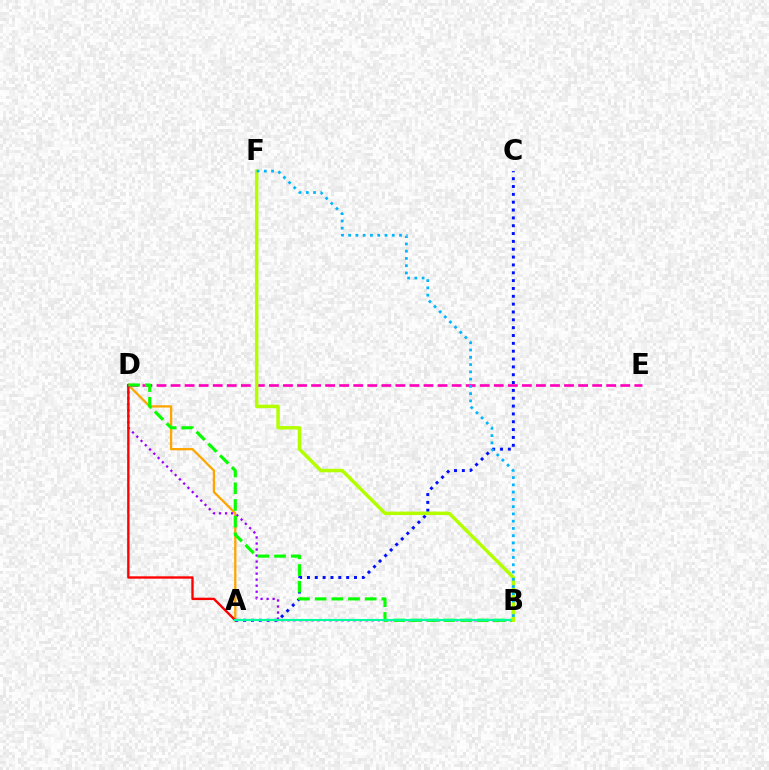{('A', 'D'): [{'color': '#ffa500', 'line_style': 'solid', 'thickness': 1.64}, {'color': '#ff0000', 'line_style': 'solid', 'thickness': 1.7}], ('A', 'C'): [{'color': '#0010ff', 'line_style': 'dotted', 'thickness': 2.13}], ('B', 'D'): [{'color': '#9b00ff', 'line_style': 'dotted', 'thickness': 1.64}, {'color': '#08ff00', 'line_style': 'dashed', 'thickness': 2.27}], ('D', 'E'): [{'color': '#ff00bd', 'line_style': 'dashed', 'thickness': 1.91}], ('A', 'B'): [{'color': '#00ff9d', 'line_style': 'solid', 'thickness': 1.54}], ('B', 'F'): [{'color': '#b3ff00', 'line_style': 'solid', 'thickness': 2.5}, {'color': '#00b5ff', 'line_style': 'dotted', 'thickness': 1.97}]}